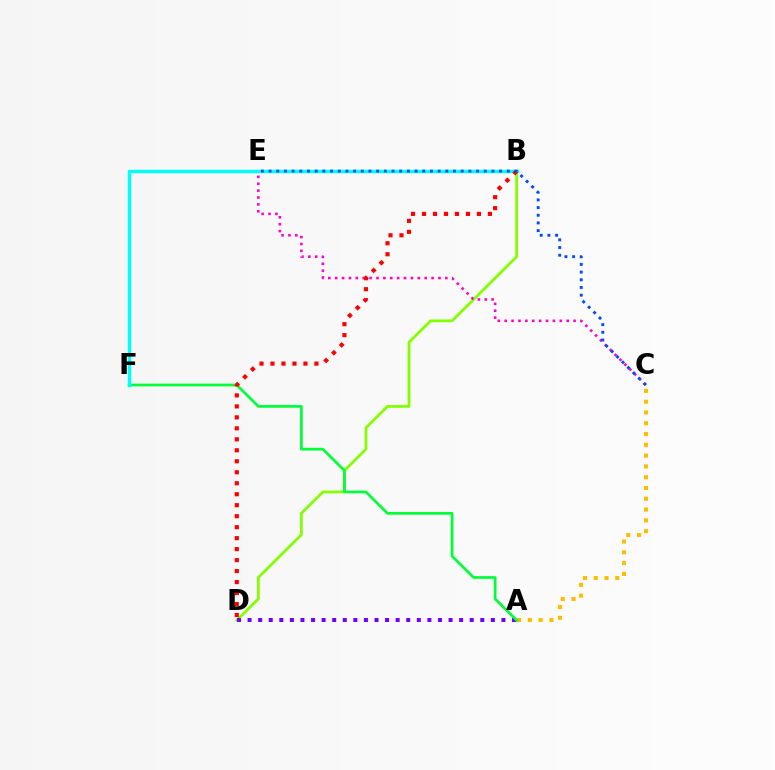{('A', 'C'): [{'color': '#ffbd00', 'line_style': 'dotted', 'thickness': 2.93}], ('B', 'D'): [{'color': '#84ff00', 'line_style': 'solid', 'thickness': 2.02}, {'color': '#ff0000', 'line_style': 'dotted', 'thickness': 2.98}], ('A', 'D'): [{'color': '#7200ff', 'line_style': 'dotted', 'thickness': 2.87}], ('C', 'E'): [{'color': '#ff00cf', 'line_style': 'dotted', 'thickness': 1.87}, {'color': '#004bff', 'line_style': 'dotted', 'thickness': 2.09}], ('A', 'F'): [{'color': '#00ff39', 'line_style': 'solid', 'thickness': 1.96}], ('B', 'F'): [{'color': '#00fff6', 'line_style': 'solid', 'thickness': 2.49}]}